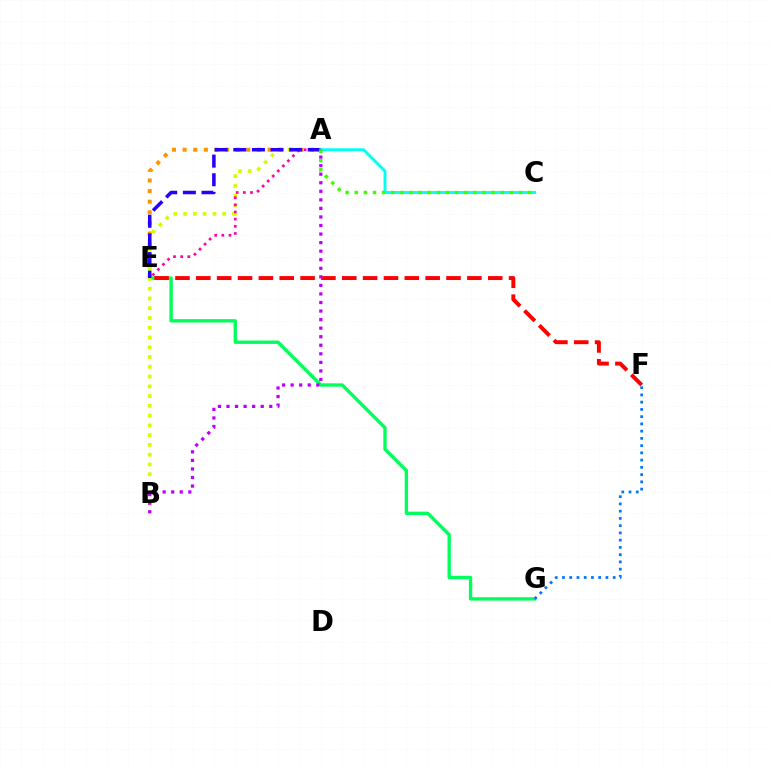{('E', 'G'): [{'color': '#00ff5c', 'line_style': 'solid', 'thickness': 2.43}], ('A', 'E'): [{'color': '#ff9400', 'line_style': 'dotted', 'thickness': 2.89}, {'color': '#ff00ac', 'line_style': 'dotted', 'thickness': 1.94}, {'color': '#2500ff', 'line_style': 'dashed', 'thickness': 2.53}], ('A', 'B'): [{'color': '#d1ff00', 'line_style': 'dotted', 'thickness': 2.65}, {'color': '#b900ff', 'line_style': 'dotted', 'thickness': 2.32}], ('F', 'G'): [{'color': '#0074ff', 'line_style': 'dotted', 'thickness': 1.97}], ('E', 'F'): [{'color': '#ff0000', 'line_style': 'dashed', 'thickness': 2.83}], ('A', 'C'): [{'color': '#00fff6', 'line_style': 'solid', 'thickness': 2.08}, {'color': '#3dff00', 'line_style': 'dotted', 'thickness': 2.48}]}